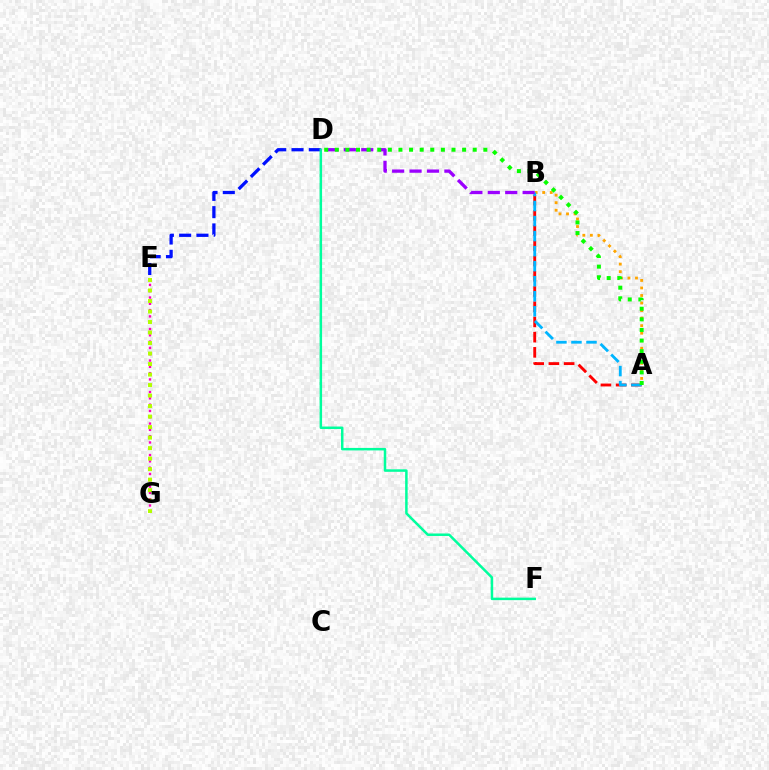{('A', 'B'): [{'color': '#ff0000', 'line_style': 'dashed', 'thickness': 2.07}, {'color': '#ffa500', 'line_style': 'dotted', 'thickness': 2.05}, {'color': '#00b5ff', 'line_style': 'dashed', 'thickness': 2.04}], ('D', 'E'): [{'color': '#0010ff', 'line_style': 'dashed', 'thickness': 2.35}], ('E', 'G'): [{'color': '#ff00bd', 'line_style': 'dotted', 'thickness': 1.71}, {'color': '#b3ff00', 'line_style': 'dotted', 'thickness': 2.85}], ('D', 'F'): [{'color': '#00ff9d', 'line_style': 'solid', 'thickness': 1.8}], ('B', 'D'): [{'color': '#9b00ff', 'line_style': 'dashed', 'thickness': 2.37}], ('A', 'D'): [{'color': '#08ff00', 'line_style': 'dotted', 'thickness': 2.88}]}